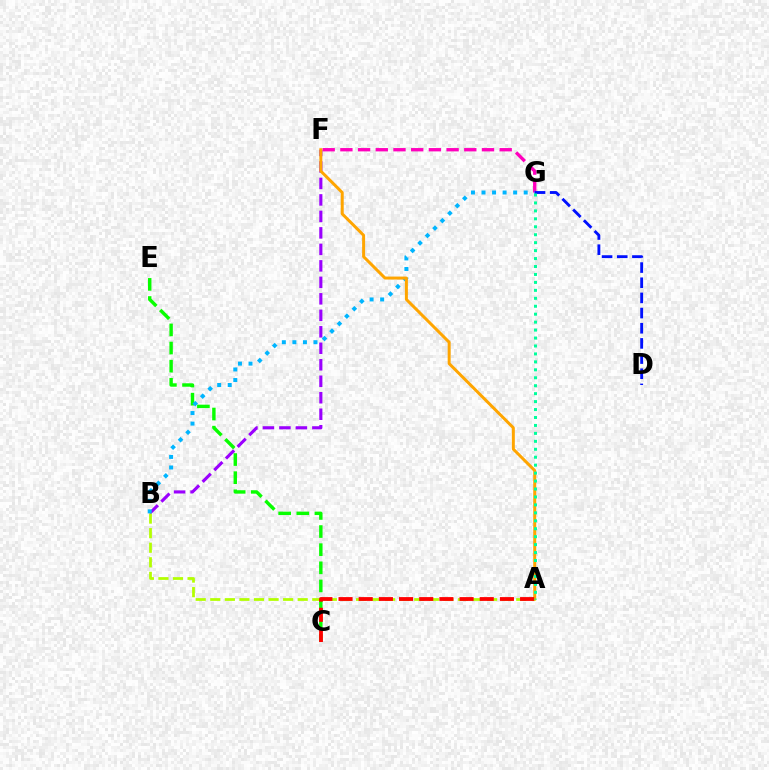{('B', 'F'): [{'color': '#9b00ff', 'line_style': 'dashed', 'thickness': 2.24}], ('C', 'E'): [{'color': '#08ff00', 'line_style': 'dashed', 'thickness': 2.46}], ('F', 'G'): [{'color': '#ff00bd', 'line_style': 'dashed', 'thickness': 2.4}], ('A', 'B'): [{'color': '#b3ff00', 'line_style': 'dashed', 'thickness': 1.98}], ('B', 'G'): [{'color': '#00b5ff', 'line_style': 'dotted', 'thickness': 2.87}], ('A', 'F'): [{'color': '#ffa500', 'line_style': 'solid', 'thickness': 2.15}], ('A', 'C'): [{'color': '#ff0000', 'line_style': 'dashed', 'thickness': 2.74}], ('D', 'G'): [{'color': '#0010ff', 'line_style': 'dashed', 'thickness': 2.06}], ('A', 'G'): [{'color': '#00ff9d', 'line_style': 'dotted', 'thickness': 2.16}]}